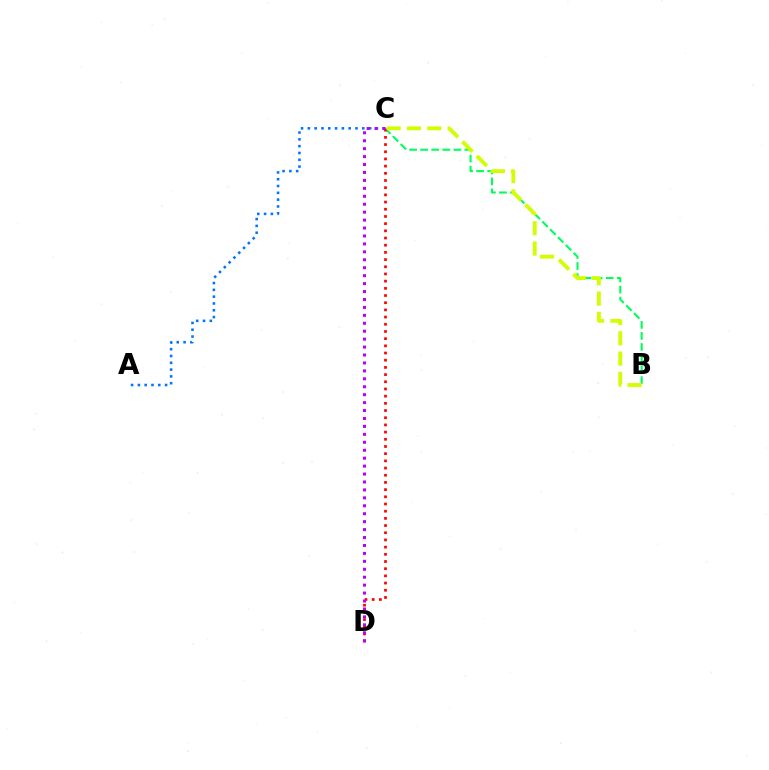{('B', 'C'): [{'color': '#00ff5c', 'line_style': 'dashed', 'thickness': 1.5}, {'color': '#d1ff00', 'line_style': 'dashed', 'thickness': 2.76}], ('C', 'D'): [{'color': '#ff0000', 'line_style': 'dotted', 'thickness': 1.95}, {'color': '#b900ff', 'line_style': 'dotted', 'thickness': 2.16}], ('A', 'C'): [{'color': '#0074ff', 'line_style': 'dotted', 'thickness': 1.85}]}